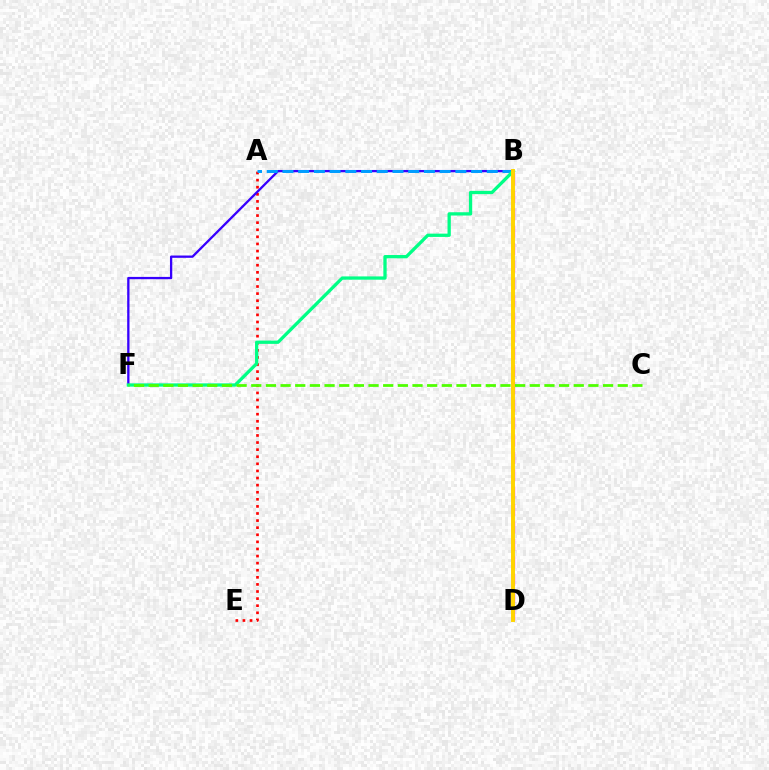{('B', 'D'): [{'color': '#ff00ed', 'line_style': 'dashed', 'thickness': 2.36}, {'color': '#ffd500', 'line_style': 'solid', 'thickness': 2.83}], ('A', 'E'): [{'color': '#ff0000', 'line_style': 'dotted', 'thickness': 1.93}], ('B', 'F'): [{'color': '#3700ff', 'line_style': 'solid', 'thickness': 1.66}, {'color': '#00ff86', 'line_style': 'solid', 'thickness': 2.37}], ('A', 'B'): [{'color': '#009eff', 'line_style': 'dashed', 'thickness': 2.14}], ('C', 'F'): [{'color': '#4fff00', 'line_style': 'dashed', 'thickness': 1.99}]}